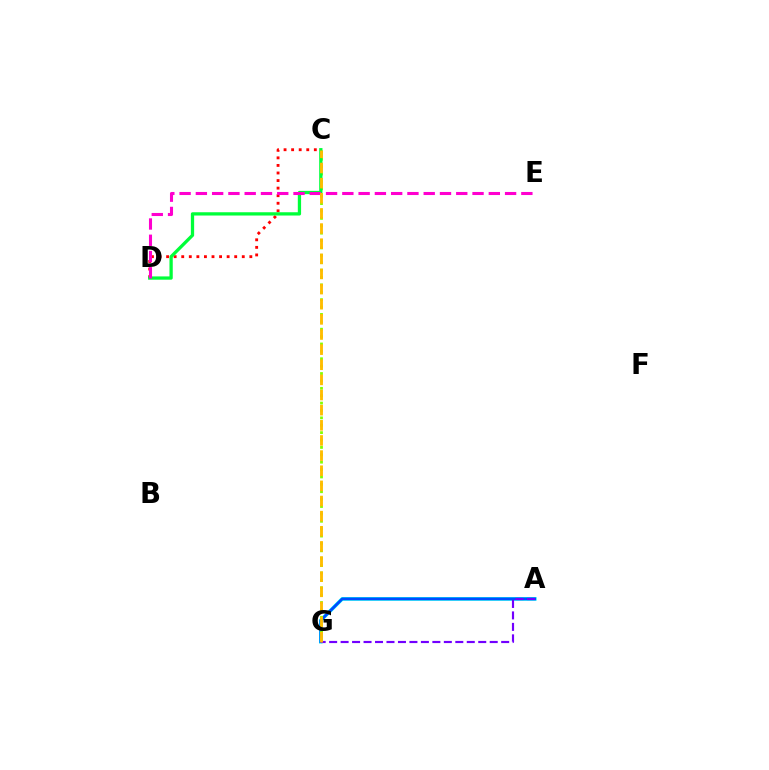{('C', 'D'): [{'color': '#ff0000', 'line_style': 'dotted', 'thickness': 2.06}, {'color': '#00ff39', 'line_style': 'solid', 'thickness': 2.36}], ('A', 'G'): [{'color': '#00fff6', 'line_style': 'solid', 'thickness': 2.62}, {'color': '#004bff', 'line_style': 'solid', 'thickness': 2.0}, {'color': '#7200ff', 'line_style': 'dashed', 'thickness': 1.56}], ('C', 'G'): [{'color': '#84ff00', 'line_style': 'dotted', 'thickness': 2.01}, {'color': '#ffbd00', 'line_style': 'dashed', 'thickness': 2.06}], ('D', 'E'): [{'color': '#ff00cf', 'line_style': 'dashed', 'thickness': 2.21}]}